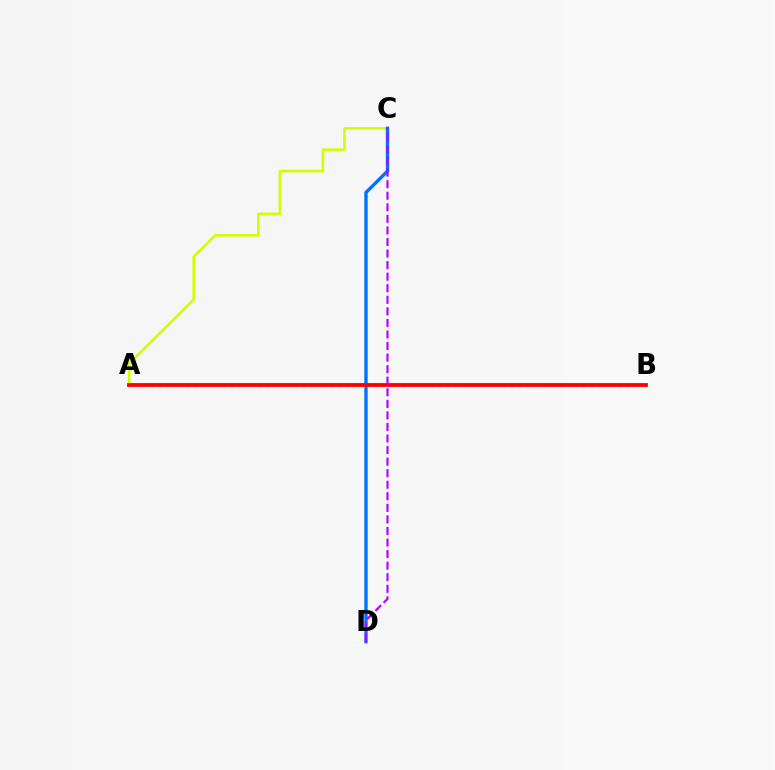{('A', 'B'): [{'color': '#00ff5c', 'line_style': 'dotted', 'thickness': 1.96}, {'color': '#ff0000', 'line_style': 'solid', 'thickness': 2.74}], ('A', 'C'): [{'color': '#d1ff00', 'line_style': 'solid', 'thickness': 1.89}], ('C', 'D'): [{'color': '#0074ff', 'line_style': 'solid', 'thickness': 2.43}, {'color': '#b900ff', 'line_style': 'dashed', 'thickness': 1.57}]}